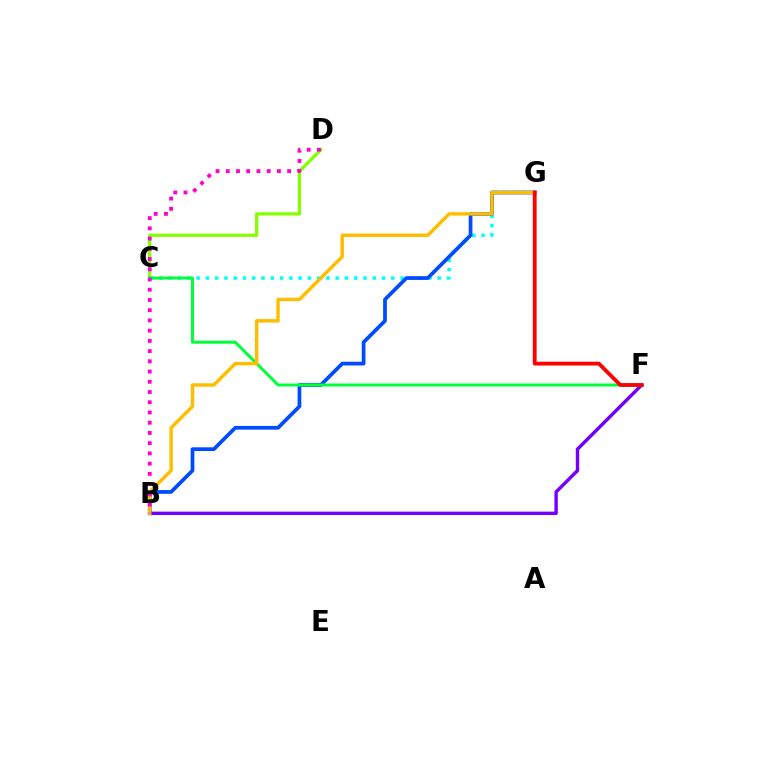{('B', 'F'): [{'color': '#7200ff', 'line_style': 'solid', 'thickness': 2.45}], ('C', 'D'): [{'color': '#84ff00', 'line_style': 'solid', 'thickness': 2.32}], ('C', 'G'): [{'color': '#00fff6', 'line_style': 'dotted', 'thickness': 2.52}], ('B', 'G'): [{'color': '#004bff', 'line_style': 'solid', 'thickness': 2.68}, {'color': '#ffbd00', 'line_style': 'solid', 'thickness': 2.47}], ('C', 'F'): [{'color': '#00ff39', 'line_style': 'solid', 'thickness': 2.14}], ('B', 'D'): [{'color': '#ff00cf', 'line_style': 'dotted', 'thickness': 2.78}], ('F', 'G'): [{'color': '#ff0000', 'line_style': 'solid', 'thickness': 2.74}]}